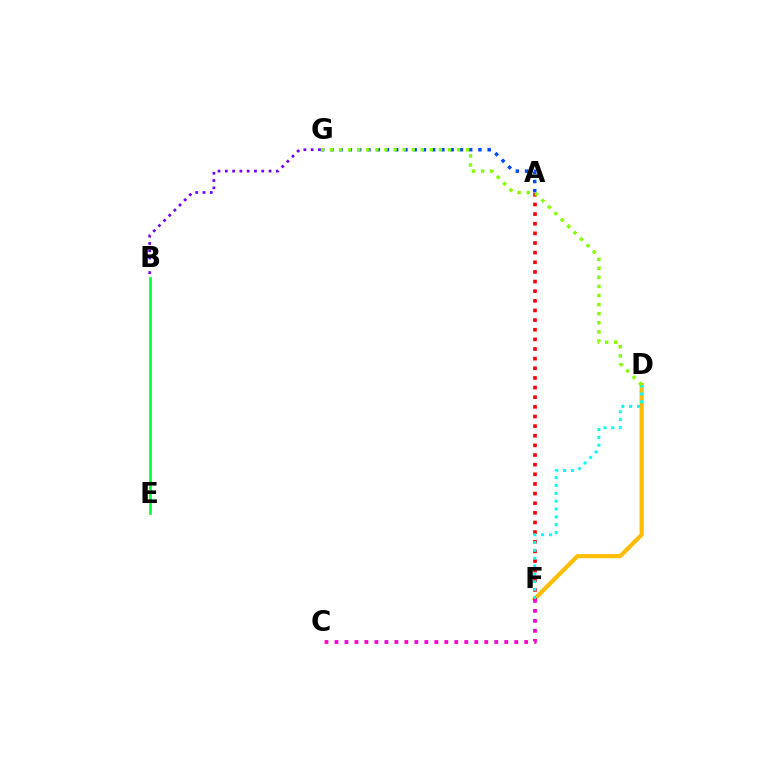{('D', 'F'): [{'color': '#ffbd00', 'line_style': 'solid', 'thickness': 2.99}, {'color': '#00fff6', 'line_style': 'dotted', 'thickness': 2.13}], ('A', 'G'): [{'color': '#004bff', 'line_style': 'dotted', 'thickness': 2.51}], ('A', 'F'): [{'color': '#ff0000', 'line_style': 'dotted', 'thickness': 2.62}], ('B', 'E'): [{'color': '#00ff39', 'line_style': 'solid', 'thickness': 1.92}], ('C', 'F'): [{'color': '#ff00cf', 'line_style': 'dotted', 'thickness': 2.71}], ('D', 'G'): [{'color': '#84ff00', 'line_style': 'dotted', 'thickness': 2.47}], ('B', 'G'): [{'color': '#7200ff', 'line_style': 'dotted', 'thickness': 1.98}]}